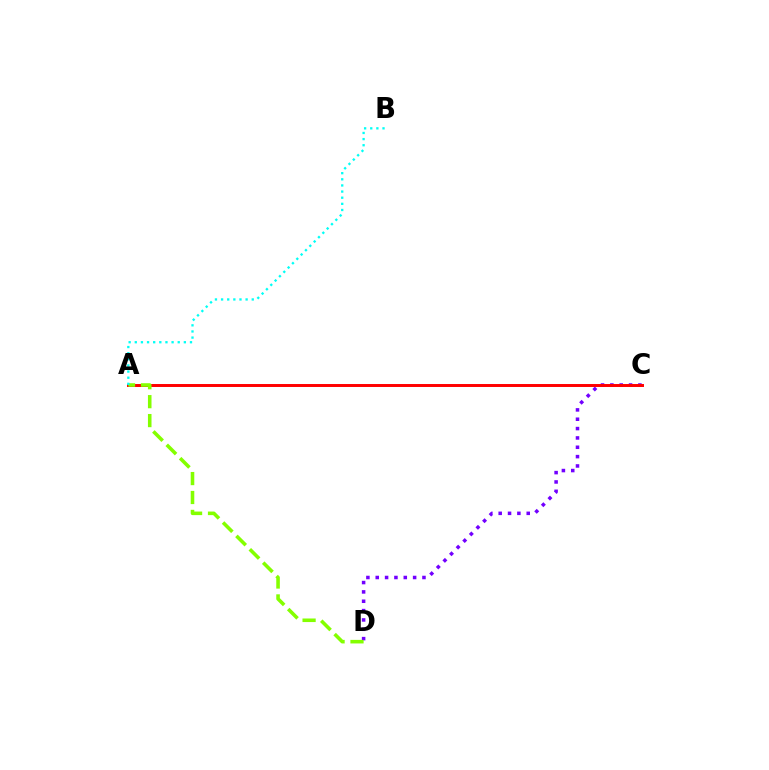{('C', 'D'): [{'color': '#7200ff', 'line_style': 'dotted', 'thickness': 2.54}], ('A', 'C'): [{'color': '#ff0000', 'line_style': 'solid', 'thickness': 2.13}], ('A', 'D'): [{'color': '#84ff00', 'line_style': 'dashed', 'thickness': 2.57}], ('A', 'B'): [{'color': '#00fff6', 'line_style': 'dotted', 'thickness': 1.67}]}